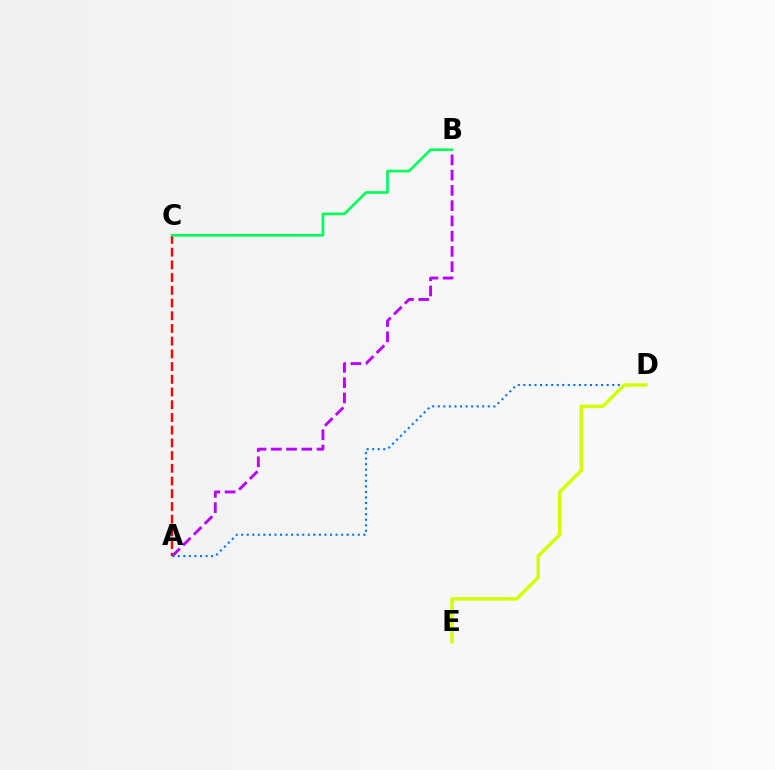{('A', 'B'): [{'color': '#b900ff', 'line_style': 'dashed', 'thickness': 2.07}], ('A', 'C'): [{'color': '#ff0000', 'line_style': 'dashed', 'thickness': 1.73}], ('A', 'D'): [{'color': '#0074ff', 'line_style': 'dotted', 'thickness': 1.51}], ('B', 'C'): [{'color': '#00ff5c', 'line_style': 'solid', 'thickness': 1.93}], ('D', 'E'): [{'color': '#d1ff00', 'line_style': 'solid', 'thickness': 2.5}]}